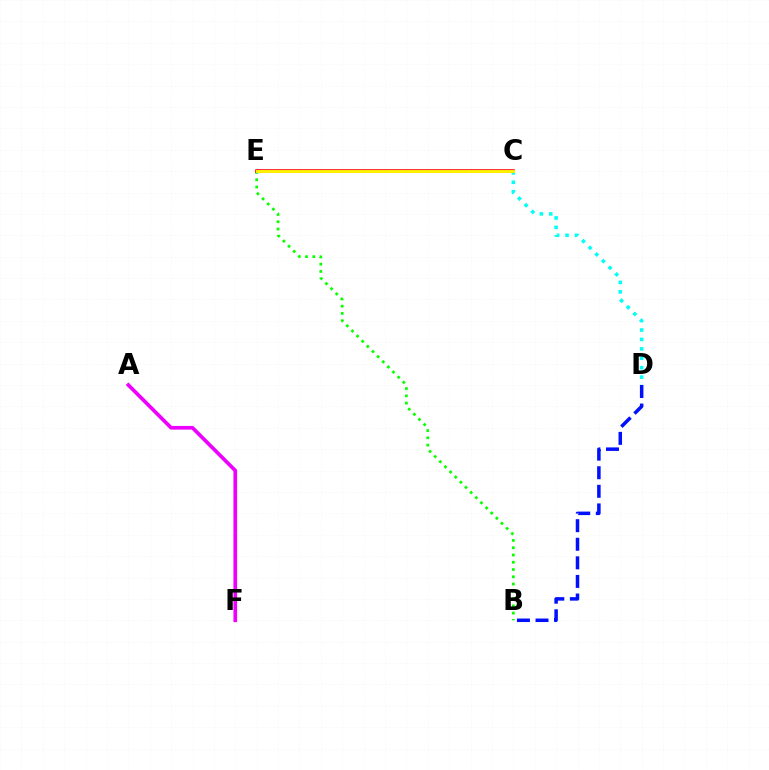{('B', 'D'): [{'color': '#0010ff', 'line_style': 'dashed', 'thickness': 2.52}], ('B', 'E'): [{'color': '#08ff00', 'line_style': 'dotted', 'thickness': 1.97}], ('C', 'D'): [{'color': '#00fff6', 'line_style': 'dotted', 'thickness': 2.56}], ('C', 'E'): [{'color': '#ff0000', 'line_style': 'solid', 'thickness': 2.57}, {'color': '#fcf500', 'line_style': 'solid', 'thickness': 2.07}], ('A', 'F'): [{'color': '#ee00ff', 'line_style': 'solid', 'thickness': 2.65}]}